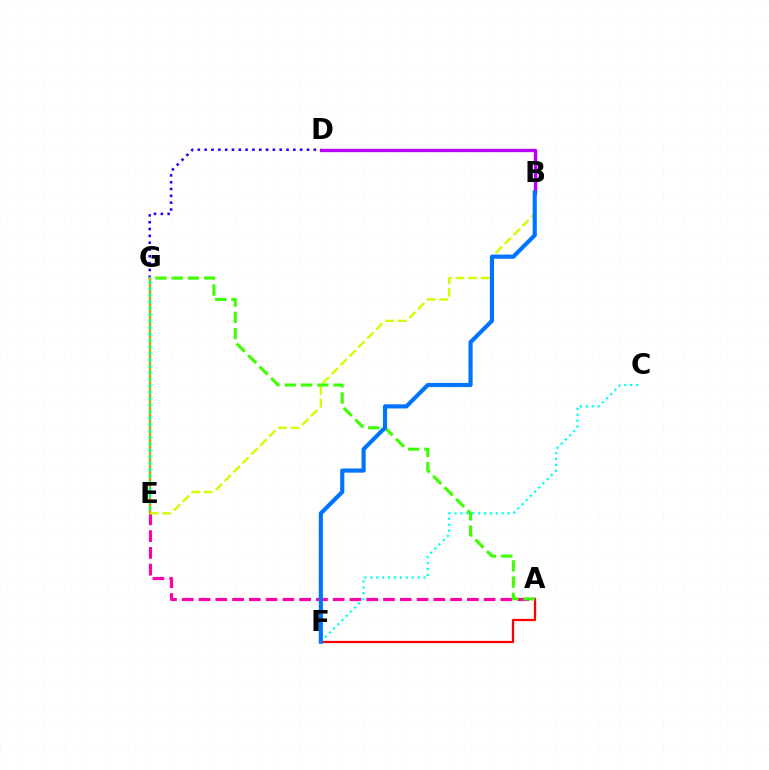{('D', 'G'): [{'color': '#2500ff', 'line_style': 'dotted', 'thickness': 1.85}], ('A', 'F'): [{'color': '#ff0000', 'line_style': 'solid', 'thickness': 1.63}], ('A', 'E'): [{'color': '#ff00ac', 'line_style': 'dashed', 'thickness': 2.28}], ('E', 'G'): [{'color': '#00ff5c', 'line_style': 'solid', 'thickness': 1.73}, {'color': '#ff9400', 'line_style': 'dotted', 'thickness': 1.75}], ('B', 'E'): [{'color': '#d1ff00', 'line_style': 'dashed', 'thickness': 1.71}], ('B', 'D'): [{'color': '#b900ff', 'line_style': 'solid', 'thickness': 2.41}], ('C', 'F'): [{'color': '#00fff6', 'line_style': 'dotted', 'thickness': 1.6}], ('A', 'G'): [{'color': '#3dff00', 'line_style': 'dashed', 'thickness': 2.21}], ('B', 'F'): [{'color': '#0074ff', 'line_style': 'solid', 'thickness': 2.99}]}